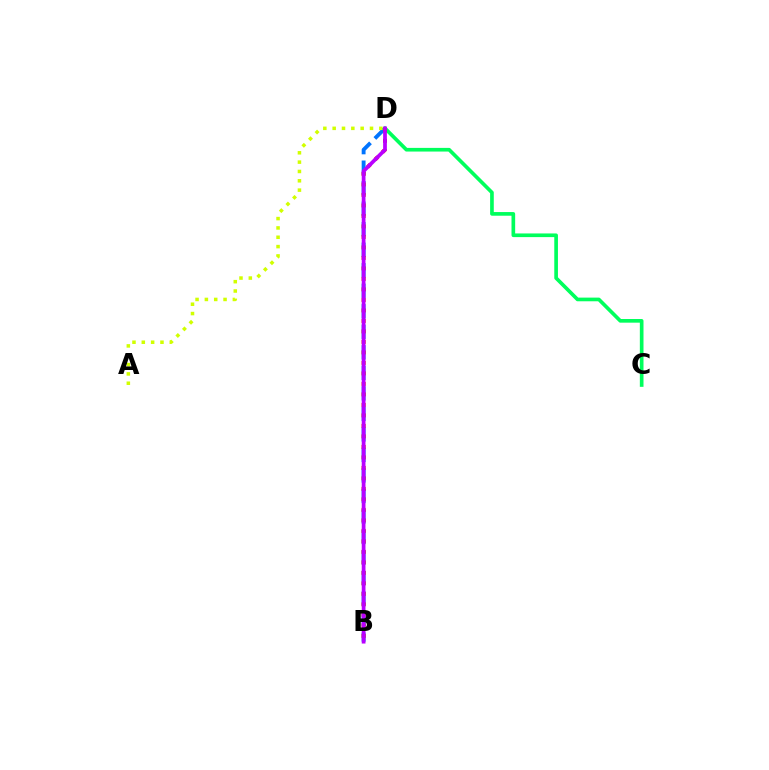{('B', 'D'): [{'color': '#0074ff', 'line_style': 'dashed', 'thickness': 2.79}, {'color': '#ff0000', 'line_style': 'dotted', 'thickness': 2.85}, {'color': '#b900ff', 'line_style': 'solid', 'thickness': 2.69}], ('A', 'D'): [{'color': '#d1ff00', 'line_style': 'dotted', 'thickness': 2.54}], ('C', 'D'): [{'color': '#00ff5c', 'line_style': 'solid', 'thickness': 2.64}]}